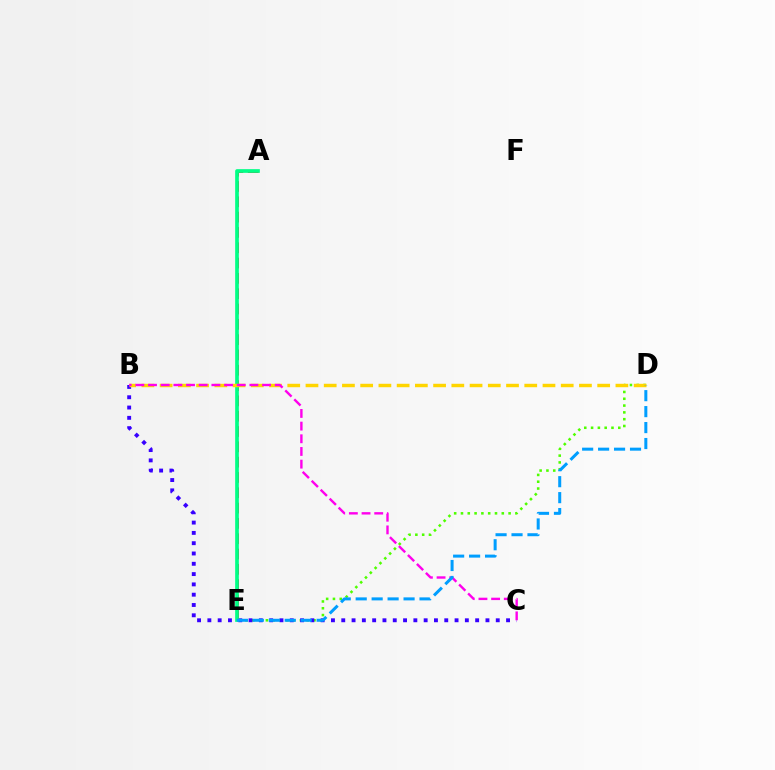{('D', 'E'): [{'color': '#4fff00', 'line_style': 'dotted', 'thickness': 1.85}, {'color': '#009eff', 'line_style': 'dashed', 'thickness': 2.17}], ('B', 'C'): [{'color': '#3700ff', 'line_style': 'dotted', 'thickness': 2.8}, {'color': '#ff00ed', 'line_style': 'dashed', 'thickness': 1.72}], ('A', 'E'): [{'color': '#ff0000', 'line_style': 'dashed', 'thickness': 2.08}, {'color': '#00ff86', 'line_style': 'solid', 'thickness': 2.65}], ('B', 'D'): [{'color': '#ffd500', 'line_style': 'dashed', 'thickness': 2.48}]}